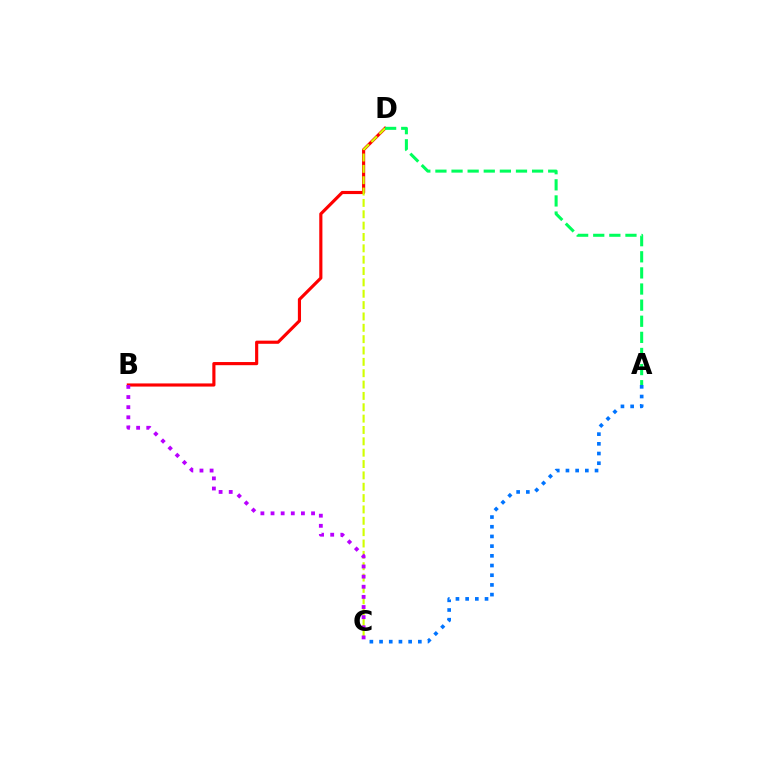{('B', 'D'): [{'color': '#ff0000', 'line_style': 'solid', 'thickness': 2.26}], ('A', 'C'): [{'color': '#0074ff', 'line_style': 'dotted', 'thickness': 2.63}], ('C', 'D'): [{'color': '#d1ff00', 'line_style': 'dashed', 'thickness': 1.54}], ('B', 'C'): [{'color': '#b900ff', 'line_style': 'dotted', 'thickness': 2.75}], ('A', 'D'): [{'color': '#00ff5c', 'line_style': 'dashed', 'thickness': 2.19}]}